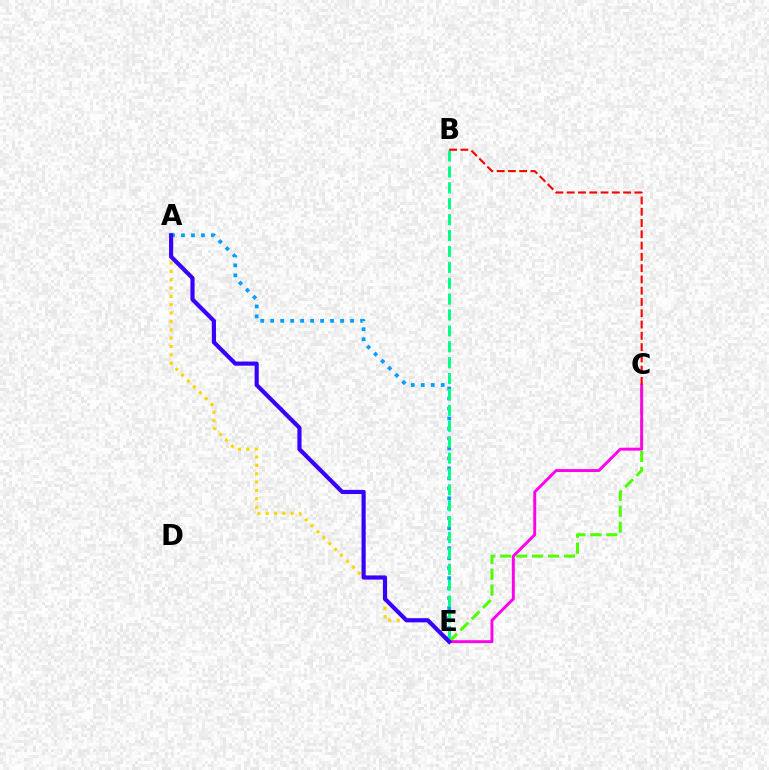{('A', 'E'): [{'color': '#ffd500', 'line_style': 'dotted', 'thickness': 2.27}, {'color': '#009eff', 'line_style': 'dotted', 'thickness': 2.71}, {'color': '#3700ff', 'line_style': 'solid', 'thickness': 2.99}], ('C', 'E'): [{'color': '#4fff00', 'line_style': 'dashed', 'thickness': 2.16}, {'color': '#ff00ed', 'line_style': 'solid', 'thickness': 2.1}], ('B', 'E'): [{'color': '#00ff86', 'line_style': 'dashed', 'thickness': 2.16}], ('B', 'C'): [{'color': '#ff0000', 'line_style': 'dashed', 'thickness': 1.53}]}